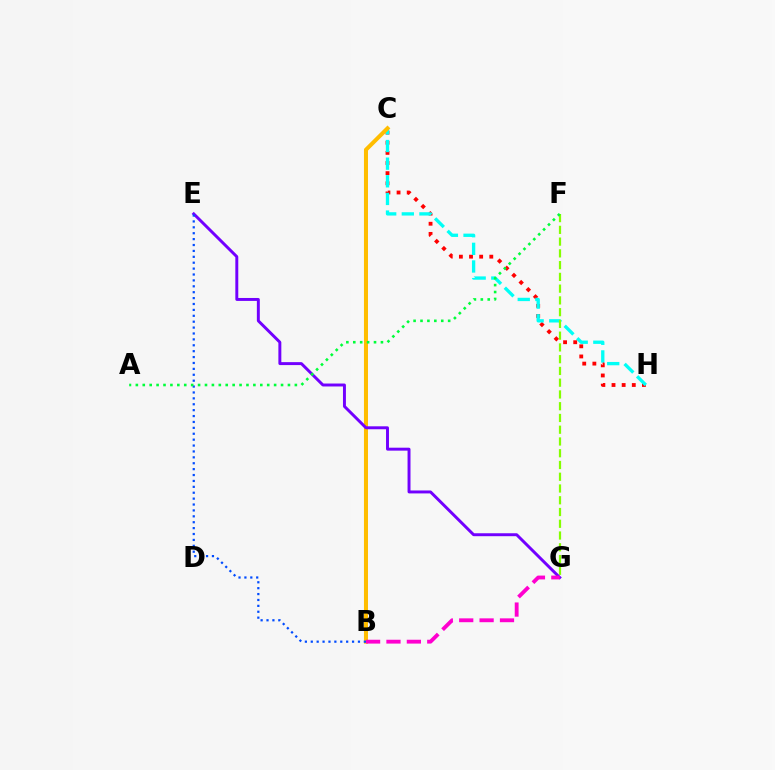{('C', 'H'): [{'color': '#ff0000', 'line_style': 'dotted', 'thickness': 2.75}, {'color': '#00fff6', 'line_style': 'dashed', 'thickness': 2.4}], ('F', 'G'): [{'color': '#84ff00', 'line_style': 'dashed', 'thickness': 1.6}], ('B', 'C'): [{'color': '#ffbd00', 'line_style': 'solid', 'thickness': 2.9}], ('E', 'G'): [{'color': '#7200ff', 'line_style': 'solid', 'thickness': 2.12}], ('B', 'E'): [{'color': '#004bff', 'line_style': 'dotted', 'thickness': 1.6}], ('B', 'G'): [{'color': '#ff00cf', 'line_style': 'dashed', 'thickness': 2.77}], ('A', 'F'): [{'color': '#00ff39', 'line_style': 'dotted', 'thickness': 1.88}]}